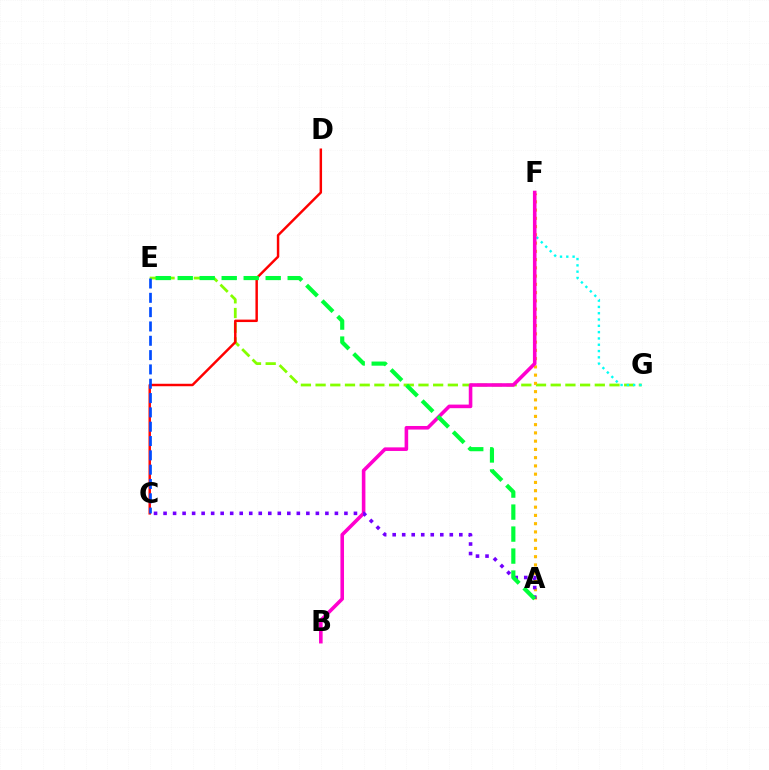{('E', 'G'): [{'color': '#84ff00', 'line_style': 'dashed', 'thickness': 2.0}], ('A', 'F'): [{'color': '#ffbd00', 'line_style': 'dotted', 'thickness': 2.24}], ('F', 'G'): [{'color': '#00fff6', 'line_style': 'dotted', 'thickness': 1.71}], ('C', 'D'): [{'color': '#ff0000', 'line_style': 'solid', 'thickness': 1.77}], ('B', 'F'): [{'color': '#ff00cf', 'line_style': 'solid', 'thickness': 2.58}], ('A', 'C'): [{'color': '#7200ff', 'line_style': 'dotted', 'thickness': 2.59}], ('C', 'E'): [{'color': '#004bff', 'line_style': 'dashed', 'thickness': 1.95}], ('A', 'E'): [{'color': '#00ff39', 'line_style': 'dashed', 'thickness': 2.99}]}